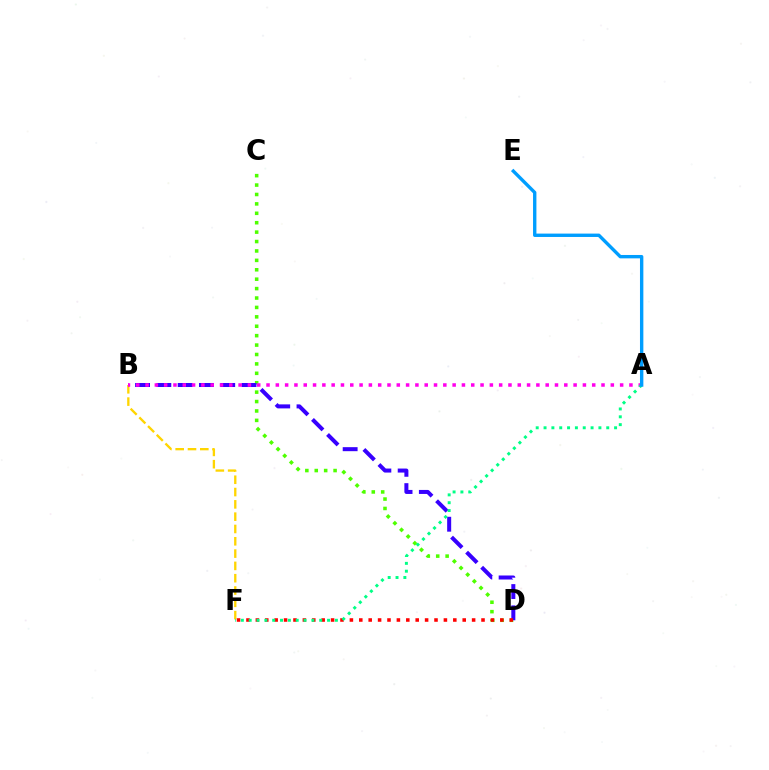{('C', 'D'): [{'color': '#4fff00', 'line_style': 'dotted', 'thickness': 2.56}], ('B', 'F'): [{'color': '#ffd500', 'line_style': 'dashed', 'thickness': 1.67}], ('B', 'D'): [{'color': '#3700ff', 'line_style': 'dashed', 'thickness': 2.89}], ('A', 'B'): [{'color': '#ff00ed', 'line_style': 'dotted', 'thickness': 2.53}], ('D', 'F'): [{'color': '#ff0000', 'line_style': 'dotted', 'thickness': 2.55}], ('A', 'F'): [{'color': '#00ff86', 'line_style': 'dotted', 'thickness': 2.13}], ('A', 'E'): [{'color': '#009eff', 'line_style': 'solid', 'thickness': 2.43}]}